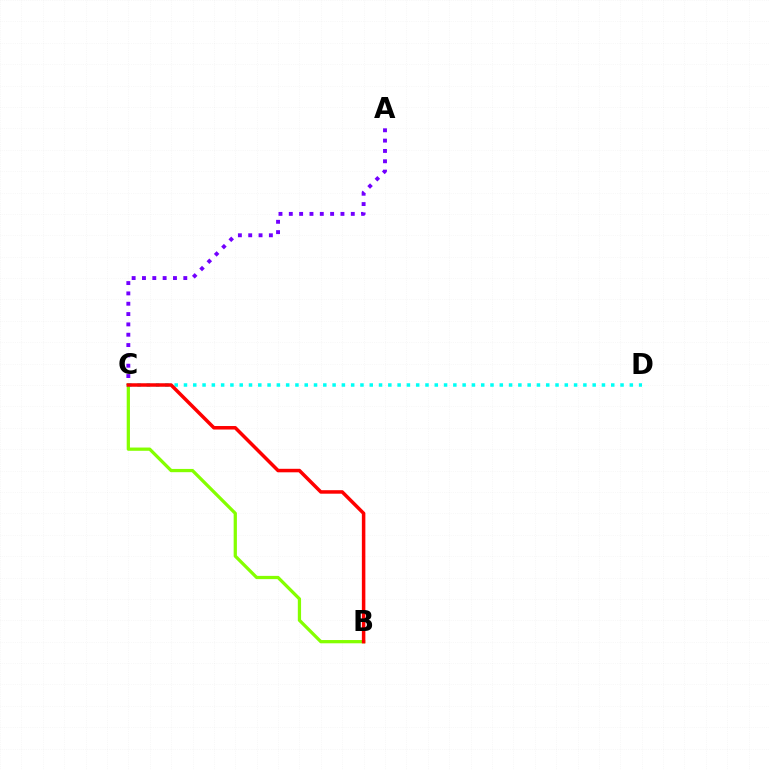{('B', 'C'): [{'color': '#84ff00', 'line_style': 'solid', 'thickness': 2.34}, {'color': '#ff0000', 'line_style': 'solid', 'thickness': 2.52}], ('A', 'C'): [{'color': '#7200ff', 'line_style': 'dotted', 'thickness': 2.81}], ('C', 'D'): [{'color': '#00fff6', 'line_style': 'dotted', 'thickness': 2.52}]}